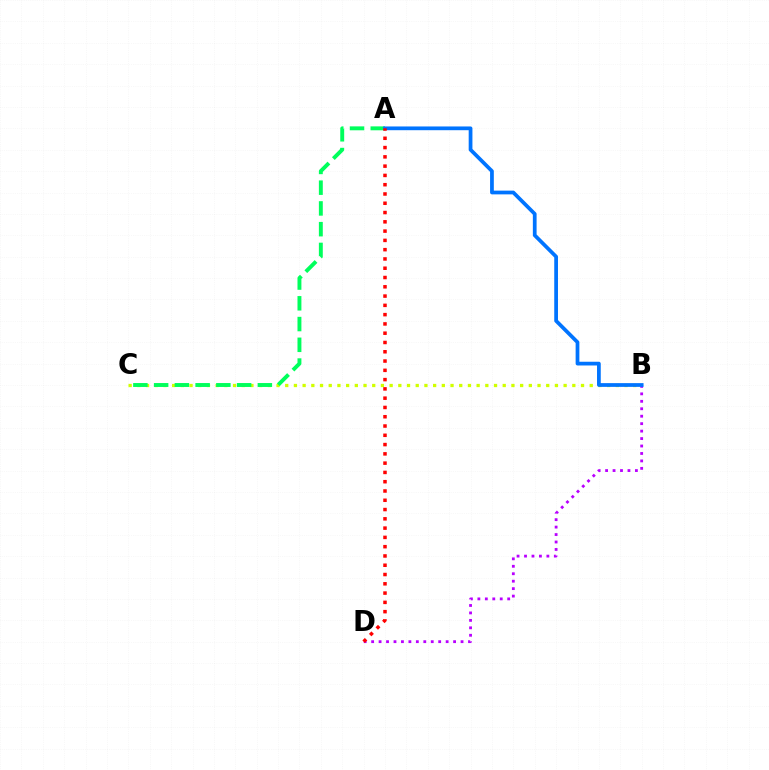{('B', 'C'): [{'color': '#d1ff00', 'line_style': 'dotted', 'thickness': 2.36}], ('B', 'D'): [{'color': '#b900ff', 'line_style': 'dotted', 'thickness': 2.02}], ('A', 'C'): [{'color': '#00ff5c', 'line_style': 'dashed', 'thickness': 2.82}], ('A', 'B'): [{'color': '#0074ff', 'line_style': 'solid', 'thickness': 2.69}], ('A', 'D'): [{'color': '#ff0000', 'line_style': 'dotted', 'thickness': 2.52}]}